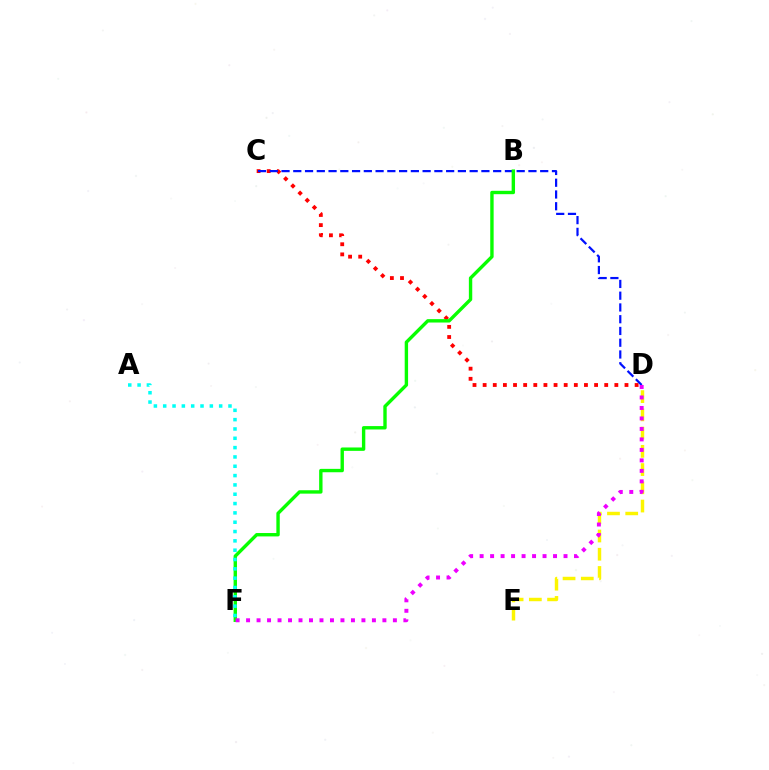{('D', 'E'): [{'color': '#fcf500', 'line_style': 'dashed', 'thickness': 2.48}], ('C', 'D'): [{'color': '#ff0000', 'line_style': 'dotted', 'thickness': 2.75}, {'color': '#0010ff', 'line_style': 'dashed', 'thickness': 1.6}], ('B', 'F'): [{'color': '#08ff00', 'line_style': 'solid', 'thickness': 2.44}], ('A', 'F'): [{'color': '#00fff6', 'line_style': 'dotted', 'thickness': 2.53}], ('D', 'F'): [{'color': '#ee00ff', 'line_style': 'dotted', 'thickness': 2.85}]}